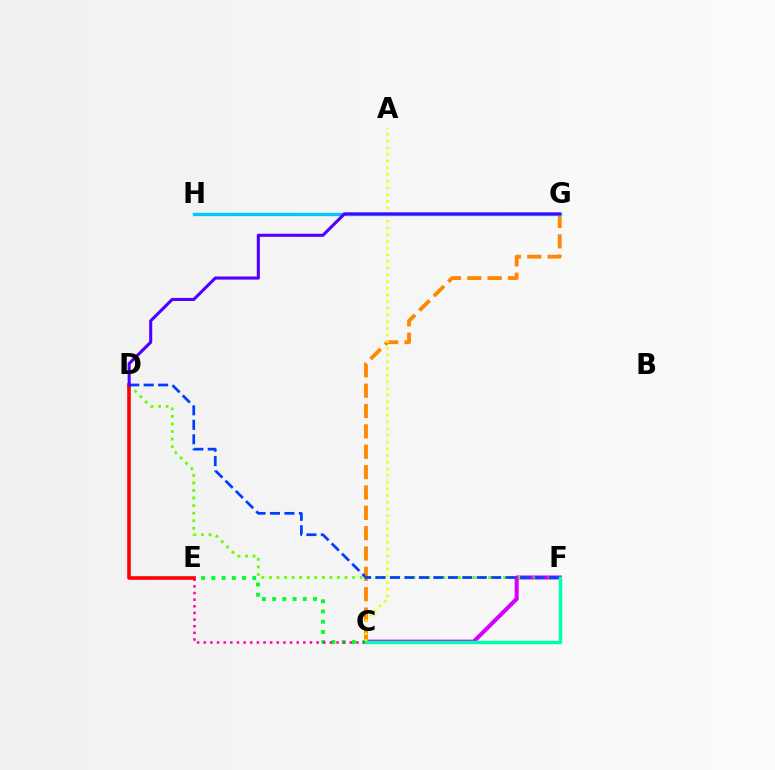{('C', 'F'): [{'color': '#d600ff', 'line_style': 'solid', 'thickness': 2.92}, {'color': '#00ffaf', 'line_style': 'solid', 'thickness': 2.5}], ('D', 'F'): [{'color': '#66ff00', 'line_style': 'dotted', 'thickness': 2.05}, {'color': '#003fff', 'line_style': 'dashed', 'thickness': 1.96}], ('C', 'G'): [{'color': '#ff8800', 'line_style': 'dashed', 'thickness': 2.77}], ('C', 'E'): [{'color': '#00ff27', 'line_style': 'dotted', 'thickness': 2.78}, {'color': '#ff00a0', 'line_style': 'dotted', 'thickness': 1.8}], ('A', 'C'): [{'color': '#eeff00', 'line_style': 'dotted', 'thickness': 1.82}], ('D', 'E'): [{'color': '#ff0000', 'line_style': 'solid', 'thickness': 2.6}], ('G', 'H'): [{'color': '#00c7ff', 'line_style': 'solid', 'thickness': 2.39}], ('D', 'G'): [{'color': '#4f00ff', 'line_style': 'solid', 'thickness': 2.22}]}